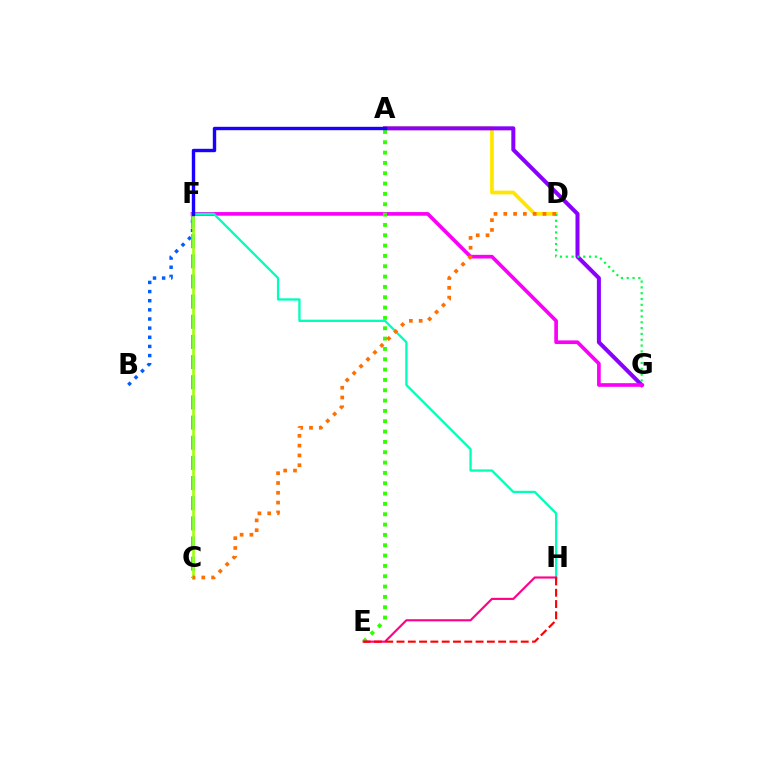{('A', 'D'): [{'color': '#ffe600', 'line_style': 'solid', 'thickness': 2.68}], ('A', 'G'): [{'color': '#8a00ff', 'line_style': 'solid', 'thickness': 2.89}], ('F', 'G'): [{'color': '#fa00f9', 'line_style': 'solid', 'thickness': 2.63}], ('B', 'F'): [{'color': '#005dff', 'line_style': 'dotted', 'thickness': 2.48}], ('A', 'E'): [{'color': '#31ff00', 'line_style': 'dotted', 'thickness': 2.81}], ('F', 'H'): [{'color': '#00ffbb', 'line_style': 'solid', 'thickness': 1.66}], ('D', 'G'): [{'color': '#00ff45', 'line_style': 'dotted', 'thickness': 1.58}], ('C', 'F'): [{'color': '#00d3ff', 'line_style': 'dashed', 'thickness': 2.74}, {'color': '#a2ff00', 'line_style': 'solid', 'thickness': 1.88}], ('E', 'H'): [{'color': '#ff0088', 'line_style': 'solid', 'thickness': 1.53}, {'color': '#ff0000', 'line_style': 'dashed', 'thickness': 1.53}], ('C', 'D'): [{'color': '#ff7000', 'line_style': 'dotted', 'thickness': 2.66}], ('A', 'F'): [{'color': '#1900ff', 'line_style': 'solid', 'thickness': 2.44}]}